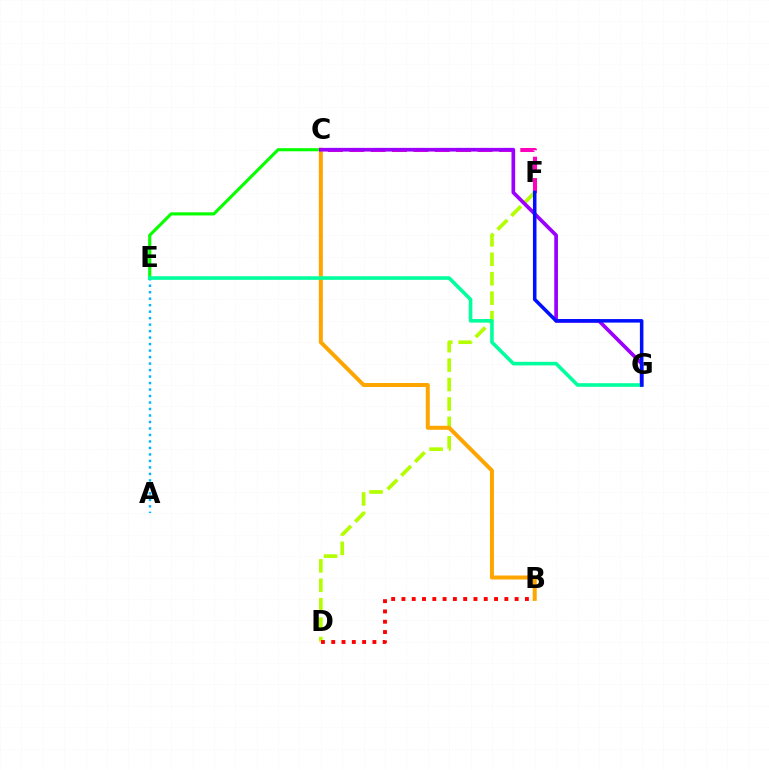{('C', 'E'): [{'color': '#08ff00', 'line_style': 'solid', 'thickness': 2.25}], ('D', 'F'): [{'color': '#b3ff00', 'line_style': 'dashed', 'thickness': 2.64}], ('C', 'F'): [{'color': '#ff00bd', 'line_style': 'dashed', 'thickness': 2.9}], ('B', 'D'): [{'color': '#ff0000', 'line_style': 'dotted', 'thickness': 2.8}], ('B', 'C'): [{'color': '#ffa500', 'line_style': 'solid', 'thickness': 2.87}], ('C', 'G'): [{'color': '#9b00ff', 'line_style': 'solid', 'thickness': 2.65}], ('A', 'E'): [{'color': '#00b5ff', 'line_style': 'dotted', 'thickness': 1.76}], ('E', 'G'): [{'color': '#00ff9d', 'line_style': 'solid', 'thickness': 2.58}], ('F', 'G'): [{'color': '#0010ff', 'line_style': 'solid', 'thickness': 2.55}]}